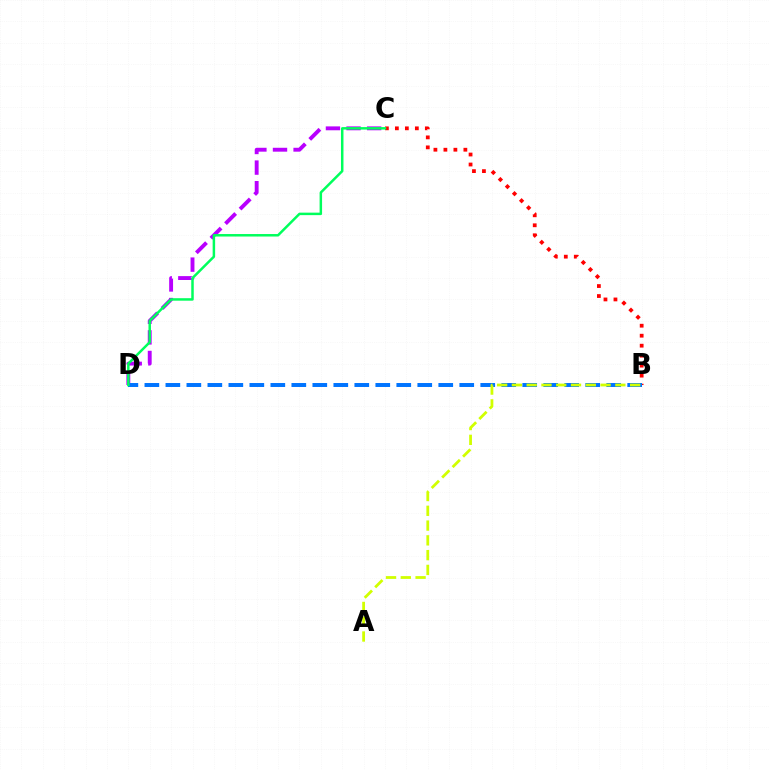{('C', 'D'): [{'color': '#b900ff', 'line_style': 'dashed', 'thickness': 2.8}, {'color': '#00ff5c', 'line_style': 'solid', 'thickness': 1.79}], ('B', 'C'): [{'color': '#ff0000', 'line_style': 'dotted', 'thickness': 2.71}], ('B', 'D'): [{'color': '#0074ff', 'line_style': 'dashed', 'thickness': 2.85}], ('A', 'B'): [{'color': '#d1ff00', 'line_style': 'dashed', 'thickness': 2.01}]}